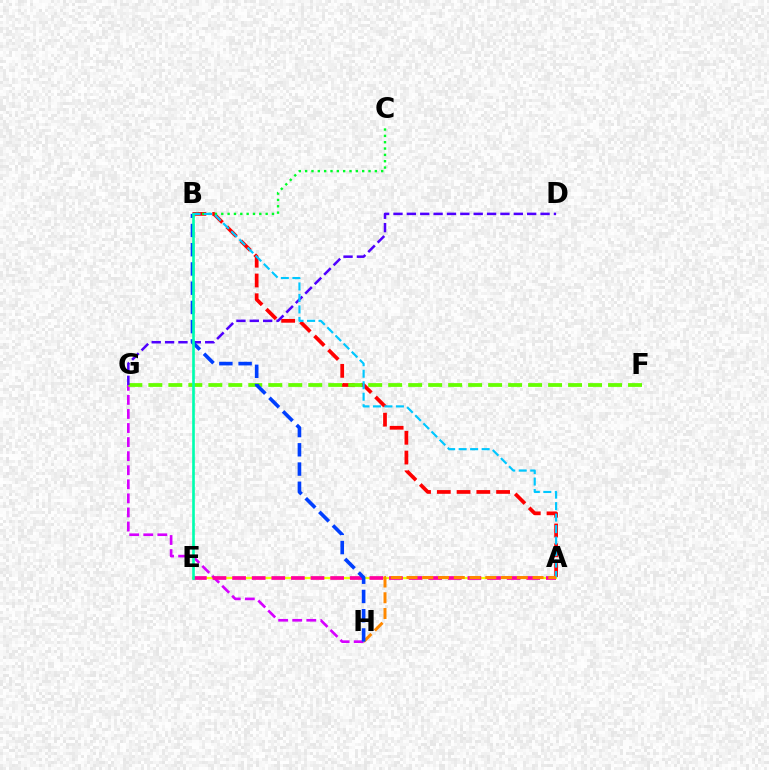{('A', 'E'): [{'color': '#eeff00', 'line_style': 'solid', 'thickness': 1.61}, {'color': '#ff00a0', 'line_style': 'dashed', 'thickness': 2.66}], ('G', 'H'): [{'color': '#d600ff', 'line_style': 'dashed', 'thickness': 1.91}], ('A', 'B'): [{'color': '#ff0000', 'line_style': 'dashed', 'thickness': 2.68}, {'color': '#00c7ff', 'line_style': 'dashed', 'thickness': 1.56}], ('F', 'G'): [{'color': '#66ff00', 'line_style': 'dashed', 'thickness': 2.72}], ('B', 'C'): [{'color': '#00ff27', 'line_style': 'dotted', 'thickness': 1.72}], ('D', 'G'): [{'color': '#4f00ff', 'line_style': 'dashed', 'thickness': 1.82}], ('A', 'H'): [{'color': '#ff8800', 'line_style': 'dashed', 'thickness': 2.14}], ('B', 'H'): [{'color': '#003fff', 'line_style': 'dashed', 'thickness': 2.61}], ('B', 'E'): [{'color': '#00ffaf', 'line_style': 'solid', 'thickness': 1.91}]}